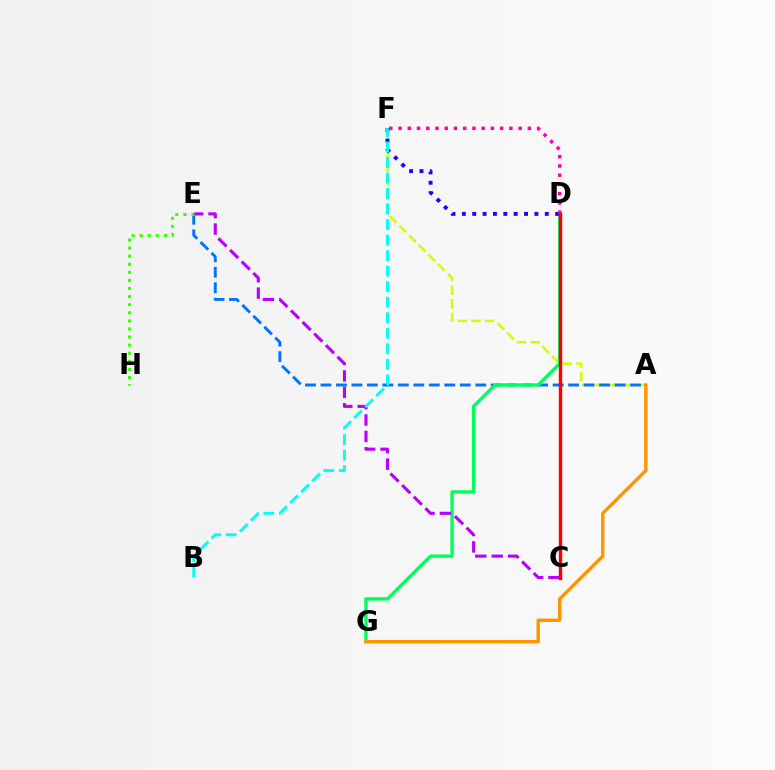{('A', 'F'): [{'color': '#d1ff00', 'line_style': 'dashed', 'thickness': 1.85}], ('A', 'E'): [{'color': '#0074ff', 'line_style': 'dashed', 'thickness': 2.1}], ('D', 'G'): [{'color': '#00ff5c', 'line_style': 'solid', 'thickness': 2.42}], ('D', 'F'): [{'color': '#2500ff', 'line_style': 'dotted', 'thickness': 2.82}, {'color': '#ff00ac', 'line_style': 'dotted', 'thickness': 2.51}], ('C', 'E'): [{'color': '#b900ff', 'line_style': 'dashed', 'thickness': 2.23}], ('E', 'H'): [{'color': '#3dff00', 'line_style': 'dotted', 'thickness': 2.2}], ('A', 'G'): [{'color': '#ff9400', 'line_style': 'solid', 'thickness': 2.43}], ('B', 'F'): [{'color': '#00fff6', 'line_style': 'dashed', 'thickness': 2.11}], ('C', 'D'): [{'color': '#ff0000', 'line_style': 'solid', 'thickness': 2.45}]}